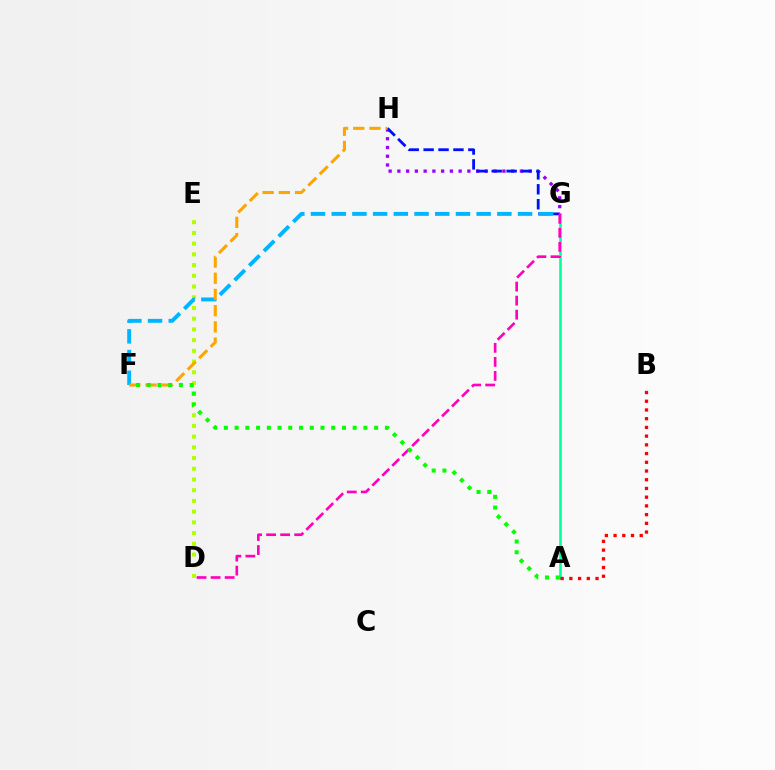{('A', 'G'): [{'color': '#00ff9d', 'line_style': 'solid', 'thickness': 1.86}], ('G', 'H'): [{'color': '#9b00ff', 'line_style': 'dotted', 'thickness': 2.38}, {'color': '#0010ff', 'line_style': 'dashed', 'thickness': 2.03}], ('A', 'B'): [{'color': '#ff0000', 'line_style': 'dotted', 'thickness': 2.37}], ('D', 'E'): [{'color': '#b3ff00', 'line_style': 'dotted', 'thickness': 2.91}], ('F', 'G'): [{'color': '#00b5ff', 'line_style': 'dashed', 'thickness': 2.81}], ('D', 'G'): [{'color': '#ff00bd', 'line_style': 'dashed', 'thickness': 1.91}], ('F', 'H'): [{'color': '#ffa500', 'line_style': 'dashed', 'thickness': 2.2}], ('A', 'F'): [{'color': '#08ff00', 'line_style': 'dotted', 'thickness': 2.92}]}